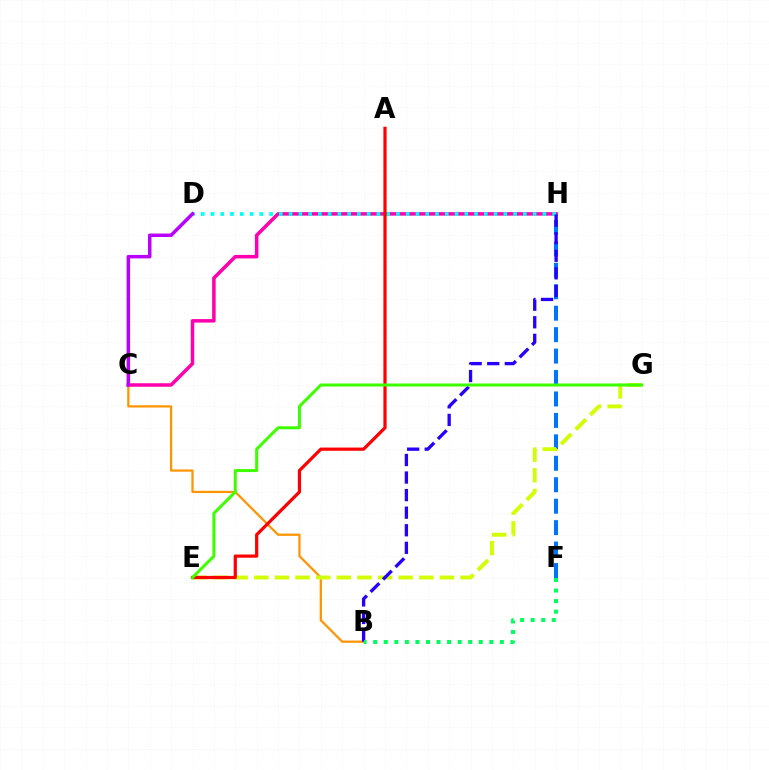{('C', 'H'): [{'color': '#ff00ac', 'line_style': 'solid', 'thickness': 2.53}], ('D', 'H'): [{'color': '#00fff6', 'line_style': 'dotted', 'thickness': 2.65}], ('B', 'C'): [{'color': '#ff9400', 'line_style': 'solid', 'thickness': 1.61}], ('F', 'H'): [{'color': '#0074ff', 'line_style': 'dashed', 'thickness': 2.91}], ('E', 'G'): [{'color': '#d1ff00', 'line_style': 'dashed', 'thickness': 2.8}, {'color': '#3dff00', 'line_style': 'solid', 'thickness': 2.17}], ('B', 'H'): [{'color': '#2500ff', 'line_style': 'dashed', 'thickness': 2.39}], ('C', 'D'): [{'color': '#b900ff', 'line_style': 'solid', 'thickness': 2.51}], ('B', 'F'): [{'color': '#00ff5c', 'line_style': 'dotted', 'thickness': 2.87}], ('A', 'E'): [{'color': '#ff0000', 'line_style': 'solid', 'thickness': 2.31}]}